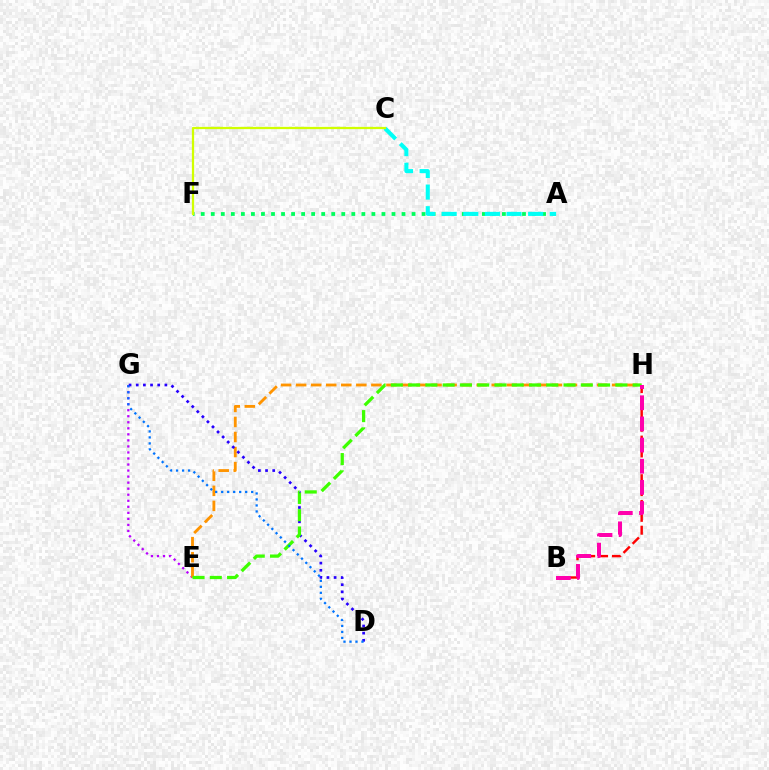{('E', 'G'): [{'color': '#b900ff', 'line_style': 'dotted', 'thickness': 1.64}], ('A', 'F'): [{'color': '#00ff5c', 'line_style': 'dotted', 'thickness': 2.73}], ('B', 'H'): [{'color': '#ff0000', 'line_style': 'dashed', 'thickness': 1.75}, {'color': '#ff00ac', 'line_style': 'dashed', 'thickness': 2.87}], ('E', 'H'): [{'color': '#ff9400', 'line_style': 'dashed', 'thickness': 2.04}, {'color': '#3dff00', 'line_style': 'dashed', 'thickness': 2.35}], ('D', 'G'): [{'color': '#2500ff', 'line_style': 'dotted', 'thickness': 1.95}, {'color': '#0074ff', 'line_style': 'dotted', 'thickness': 1.63}], ('A', 'C'): [{'color': '#00fff6', 'line_style': 'dashed', 'thickness': 2.94}], ('C', 'F'): [{'color': '#d1ff00', 'line_style': 'solid', 'thickness': 1.62}]}